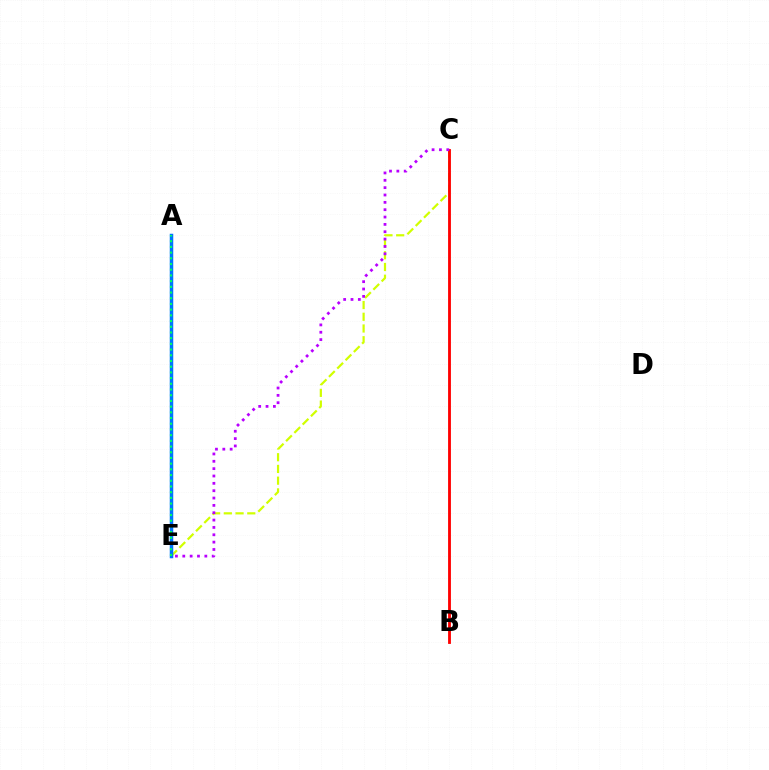{('C', 'E'): [{'color': '#d1ff00', 'line_style': 'dashed', 'thickness': 1.59}, {'color': '#b900ff', 'line_style': 'dotted', 'thickness': 2.0}], ('B', 'C'): [{'color': '#ff0000', 'line_style': 'solid', 'thickness': 2.04}], ('A', 'E'): [{'color': '#0074ff', 'line_style': 'solid', 'thickness': 2.51}, {'color': '#00ff5c', 'line_style': 'dotted', 'thickness': 1.55}]}